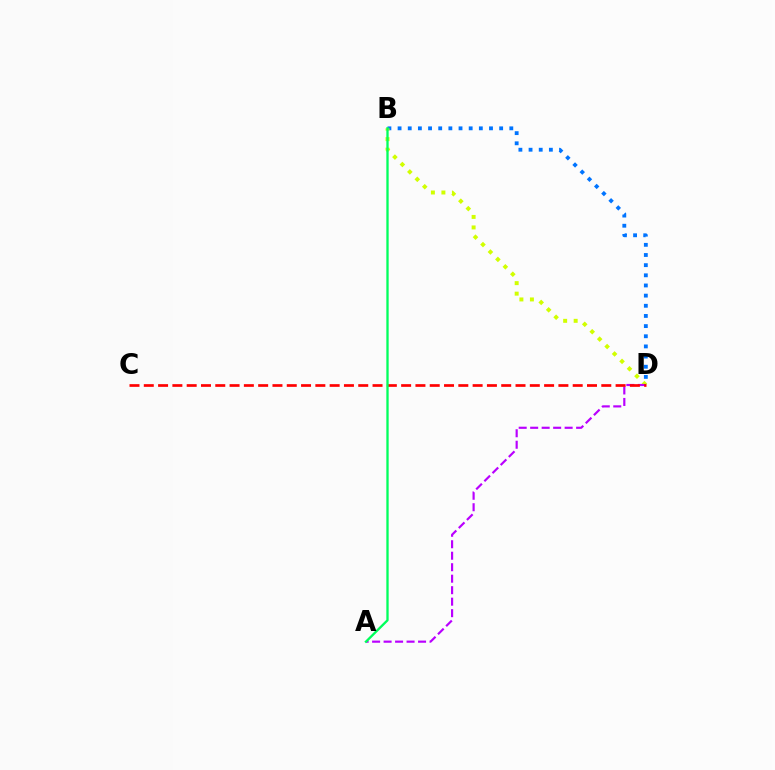{('B', 'D'): [{'color': '#0074ff', 'line_style': 'dotted', 'thickness': 2.76}, {'color': '#d1ff00', 'line_style': 'dotted', 'thickness': 2.86}], ('A', 'D'): [{'color': '#b900ff', 'line_style': 'dashed', 'thickness': 1.56}], ('C', 'D'): [{'color': '#ff0000', 'line_style': 'dashed', 'thickness': 1.94}], ('A', 'B'): [{'color': '#00ff5c', 'line_style': 'solid', 'thickness': 1.67}]}